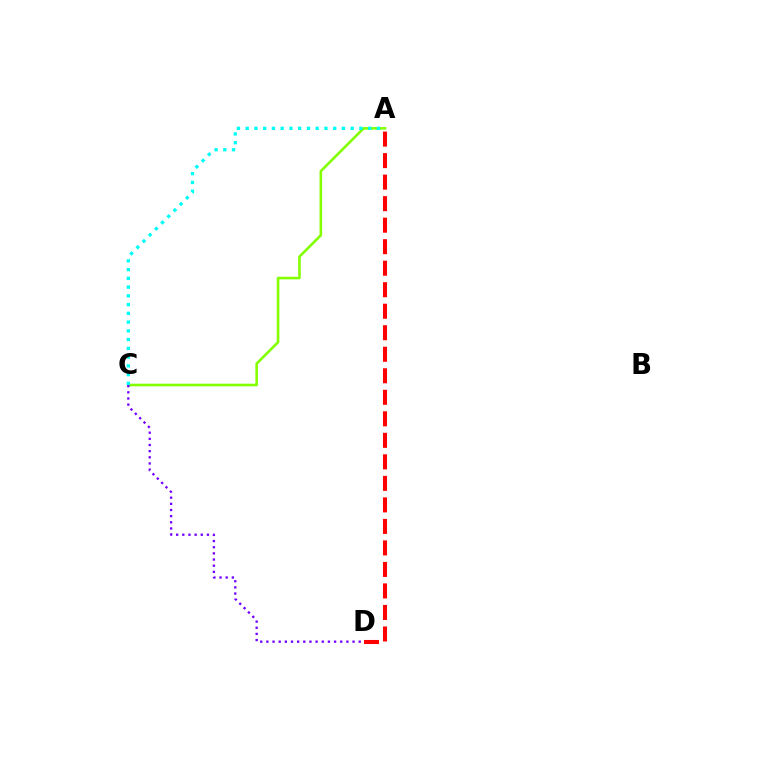{('A', 'C'): [{'color': '#84ff00', 'line_style': 'solid', 'thickness': 1.87}, {'color': '#00fff6', 'line_style': 'dotted', 'thickness': 2.38}], ('A', 'D'): [{'color': '#ff0000', 'line_style': 'dashed', 'thickness': 2.92}], ('C', 'D'): [{'color': '#7200ff', 'line_style': 'dotted', 'thickness': 1.67}]}